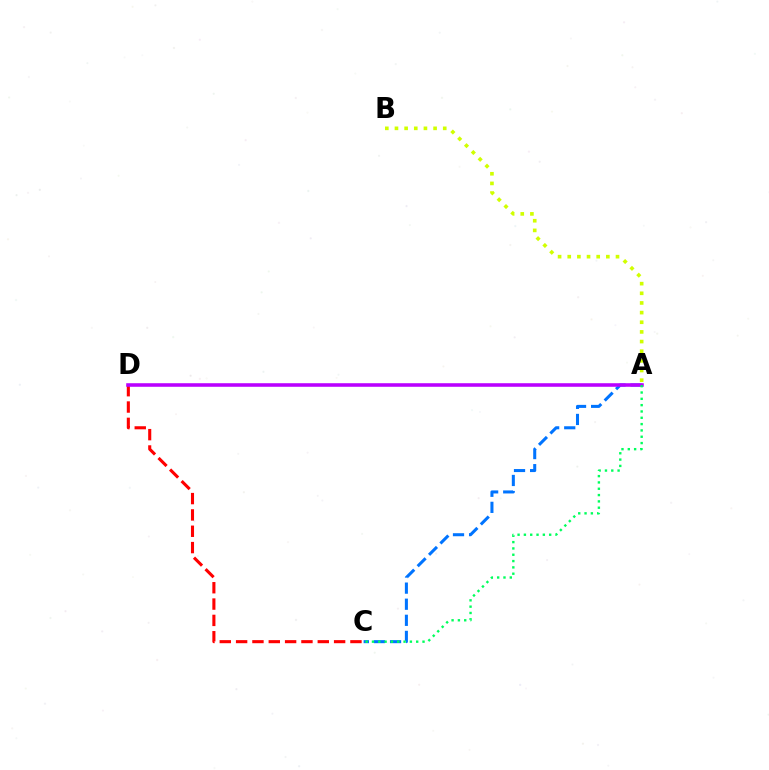{('C', 'D'): [{'color': '#ff0000', 'line_style': 'dashed', 'thickness': 2.22}], ('A', 'C'): [{'color': '#0074ff', 'line_style': 'dashed', 'thickness': 2.19}, {'color': '#00ff5c', 'line_style': 'dotted', 'thickness': 1.72}], ('A', 'D'): [{'color': '#b900ff', 'line_style': 'solid', 'thickness': 2.56}], ('A', 'B'): [{'color': '#d1ff00', 'line_style': 'dotted', 'thickness': 2.62}]}